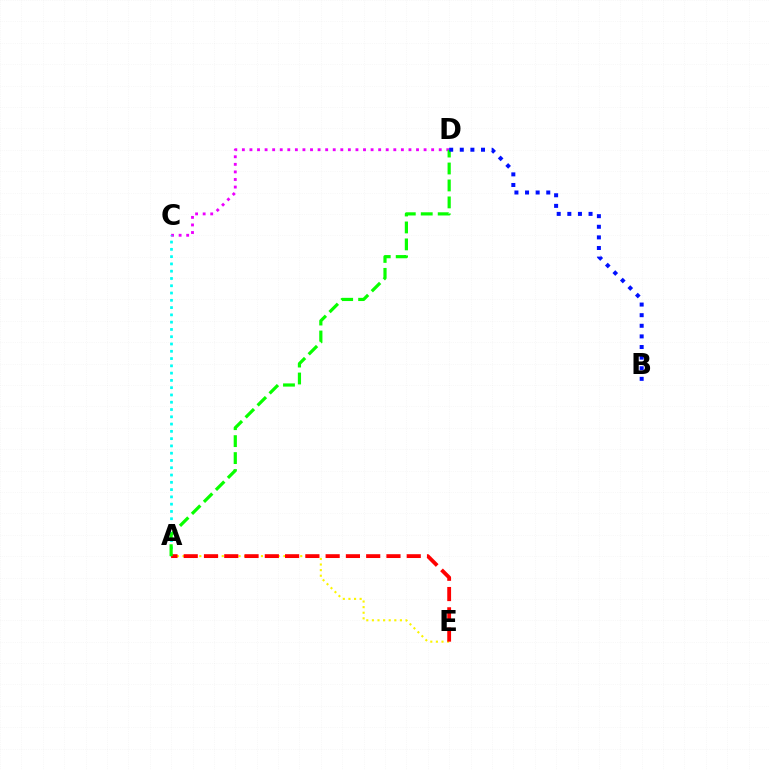{('C', 'D'): [{'color': '#ee00ff', 'line_style': 'dotted', 'thickness': 2.06}], ('A', 'E'): [{'color': '#fcf500', 'line_style': 'dotted', 'thickness': 1.52}, {'color': '#ff0000', 'line_style': 'dashed', 'thickness': 2.75}], ('A', 'C'): [{'color': '#00fff6', 'line_style': 'dotted', 'thickness': 1.98}], ('A', 'D'): [{'color': '#08ff00', 'line_style': 'dashed', 'thickness': 2.3}], ('B', 'D'): [{'color': '#0010ff', 'line_style': 'dotted', 'thickness': 2.88}]}